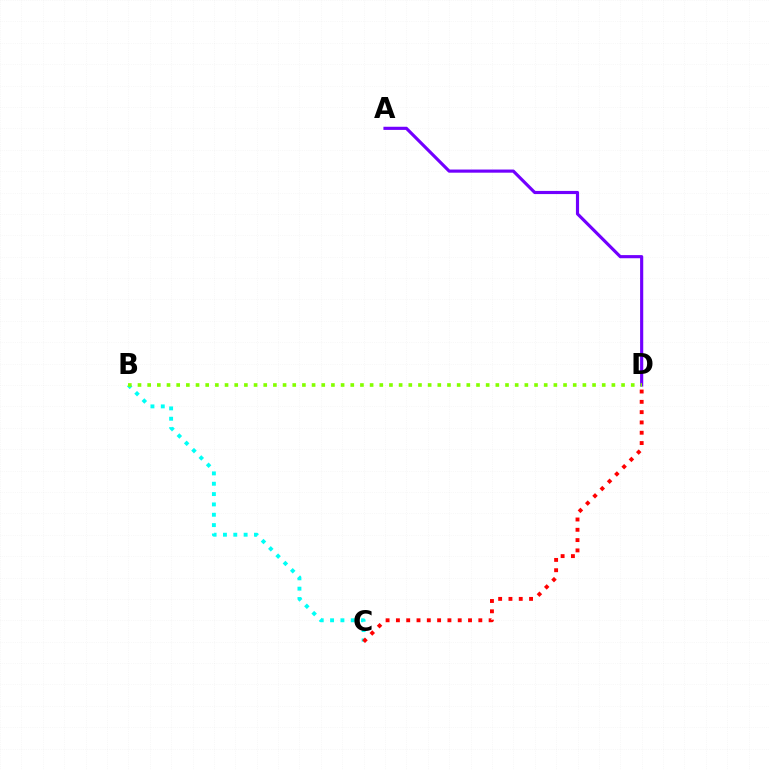{('B', 'C'): [{'color': '#00fff6', 'line_style': 'dotted', 'thickness': 2.81}], ('A', 'D'): [{'color': '#7200ff', 'line_style': 'solid', 'thickness': 2.27}], ('B', 'D'): [{'color': '#84ff00', 'line_style': 'dotted', 'thickness': 2.63}], ('C', 'D'): [{'color': '#ff0000', 'line_style': 'dotted', 'thickness': 2.8}]}